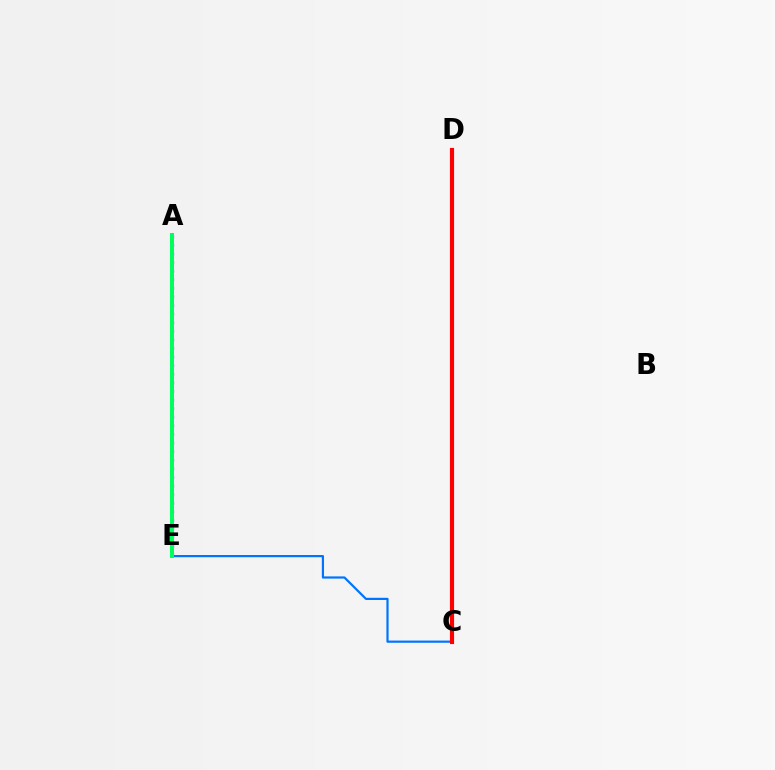{('A', 'E'): [{'color': '#b900ff', 'line_style': 'dotted', 'thickness': 2.34}, {'color': '#00ff5c', 'line_style': 'solid', 'thickness': 2.89}], ('C', 'E'): [{'color': '#0074ff', 'line_style': 'solid', 'thickness': 1.59}], ('C', 'D'): [{'color': '#d1ff00', 'line_style': 'dashed', 'thickness': 1.6}, {'color': '#ff0000', 'line_style': 'solid', 'thickness': 2.98}]}